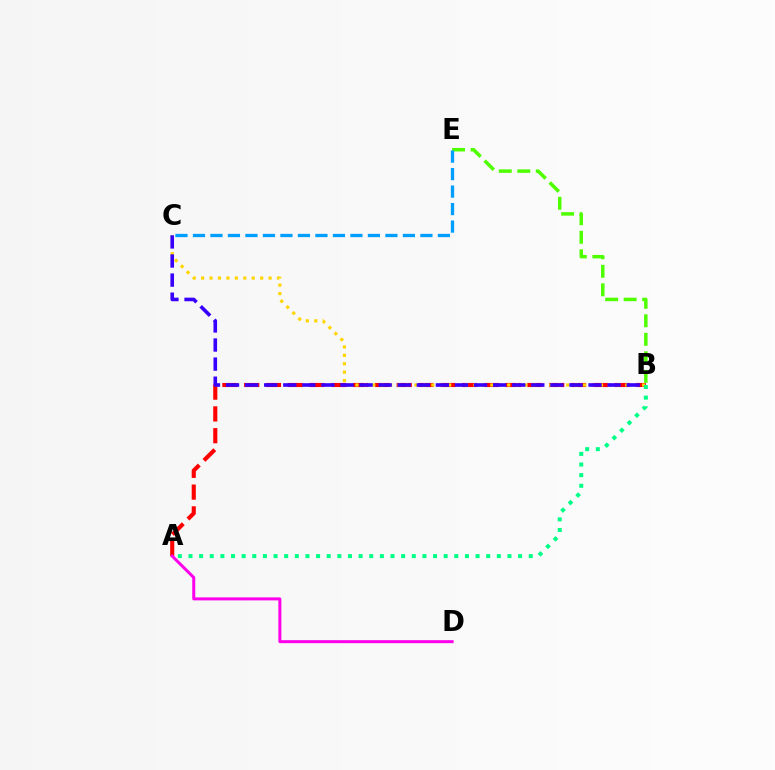{('A', 'B'): [{'color': '#ff0000', 'line_style': 'dashed', 'thickness': 2.96}, {'color': '#00ff86', 'line_style': 'dotted', 'thickness': 2.89}], ('B', 'E'): [{'color': '#4fff00', 'line_style': 'dashed', 'thickness': 2.51}], ('A', 'D'): [{'color': '#ff00ed', 'line_style': 'solid', 'thickness': 2.16}], ('B', 'C'): [{'color': '#ffd500', 'line_style': 'dotted', 'thickness': 2.29}, {'color': '#3700ff', 'line_style': 'dashed', 'thickness': 2.59}], ('C', 'E'): [{'color': '#009eff', 'line_style': 'dashed', 'thickness': 2.38}]}